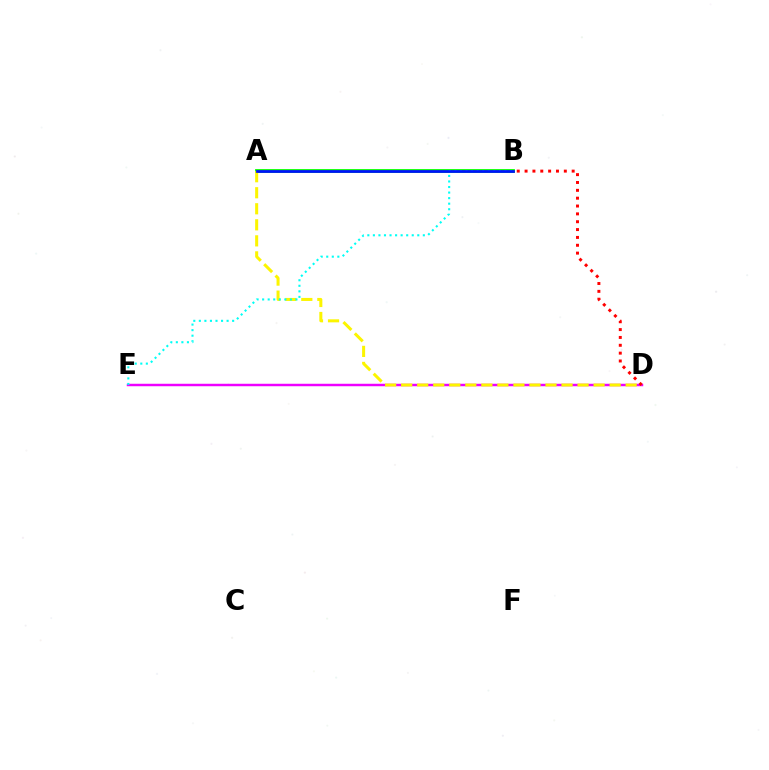{('A', 'B'): [{'color': '#08ff00', 'line_style': 'solid', 'thickness': 2.74}, {'color': '#0010ff', 'line_style': 'solid', 'thickness': 1.97}], ('D', 'E'): [{'color': '#ee00ff', 'line_style': 'solid', 'thickness': 1.78}], ('B', 'D'): [{'color': '#ff0000', 'line_style': 'dotted', 'thickness': 2.13}], ('A', 'D'): [{'color': '#fcf500', 'line_style': 'dashed', 'thickness': 2.18}], ('B', 'E'): [{'color': '#00fff6', 'line_style': 'dotted', 'thickness': 1.51}]}